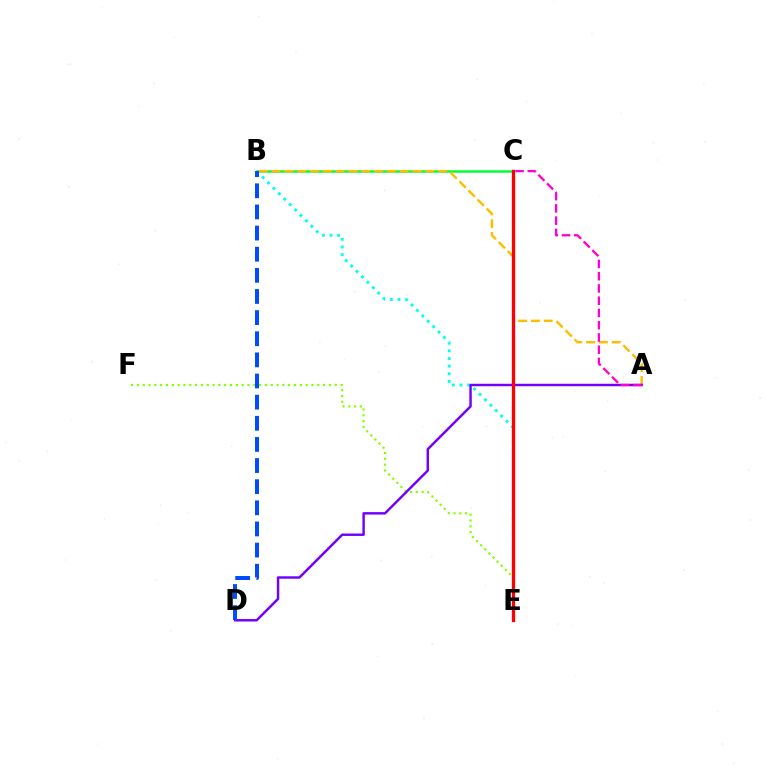{('E', 'F'): [{'color': '#84ff00', 'line_style': 'dotted', 'thickness': 1.58}], ('B', 'C'): [{'color': '#00ff39', 'line_style': 'solid', 'thickness': 1.81}], ('B', 'E'): [{'color': '#00fff6', 'line_style': 'dotted', 'thickness': 2.08}], ('A', 'B'): [{'color': '#ffbd00', 'line_style': 'dashed', 'thickness': 1.74}], ('A', 'D'): [{'color': '#7200ff', 'line_style': 'solid', 'thickness': 1.77}], ('C', 'E'): [{'color': '#ff0000', 'line_style': 'solid', 'thickness': 2.37}], ('A', 'C'): [{'color': '#ff00cf', 'line_style': 'dashed', 'thickness': 1.66}], ('B', 'D'): [{'color': '#004bff', 'line_style': 'dashed', 'thickness': 2.87}]}